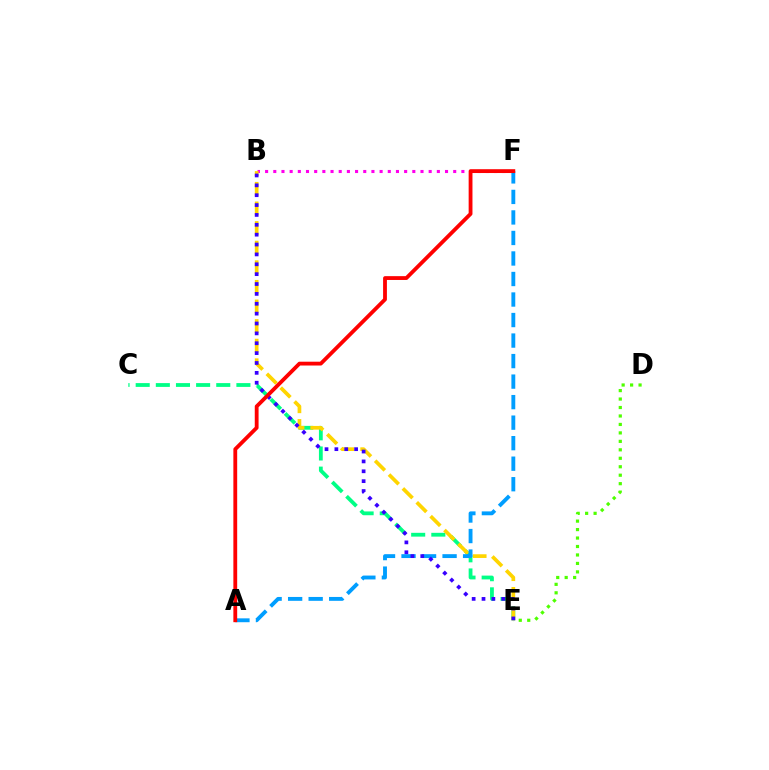{('B', 'F'): [{'color': '#ff00ed', 'line_style': 'dotted', 'thickness': 2.22}], ('C', 'E'): [{'color': '#00ff86', 'line_style': 'dashed', 'thickness': 2.74}], ('D', 'E'): [{'color': '#4fff00', 'line_style': 'dotted', 'thickness': 2.3}], ('B', 'E'): [{'color': '#ffd500', 'line_style': 'dashed', 'thickness': 2.66}, {'color': '#3700ff', 'line_style': 'dotted', 'thickness': 2.68}], ('A', 'F'): [{'color': '#009eff', 'line_style': 'dashed', 'thickness': 2.79}, {'color': '#ff0000', 'line_style': 'solid', 'thickness': 2.75}]}